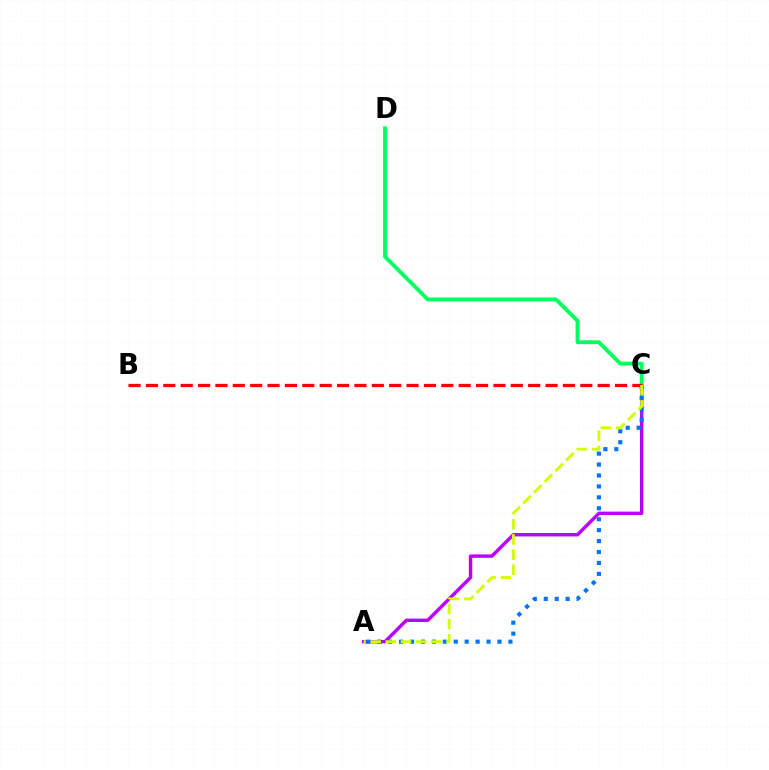{('A', 'C'): [{'color': '#b900ff', 'line_style': 'solid', 'thickness': 2.46}, {'color': '#0074ff', 'line_style': 'dotted', 'thickness': 2.97}, {'color': '#d1ff00', 'line_style': 'dashed', 'thickness': 2.06}], ('C', 'D'): [{'color': '#00ff5c', 'line_style': 'solid', 'thickness': 2.75}], ('B', 'C'): [{'color': '#ff0000', 'line_style': 'dashed', 'thickness': 2.36}]}